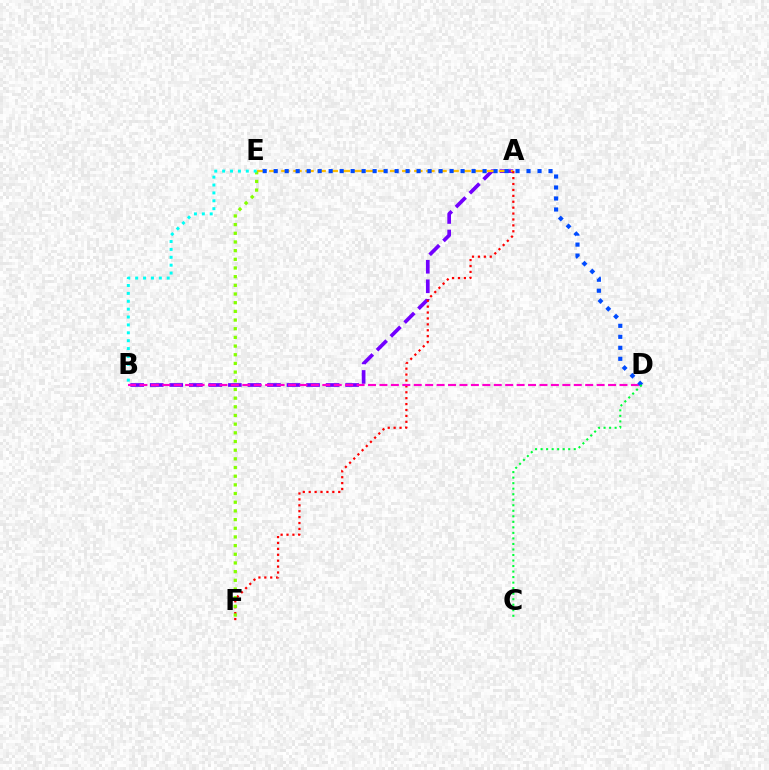{('A', 'B'): [{'color': '#7200ff', 'line_style': 'dashed', 'thickness': 2.65}], ('A', 'E'): [{'color': '#ffbd00', 'line_style': 'dashed', 'thickness': 1.64}], ('A', 'F'): [{'color': '#ff0000', 'line_style': 'dotted', 'thickness': 1.6}], ('B', 'D'): [{'color': '#ff00cf', 'line_style': 'dashed', 'thickness': 1.55}], ('E', 'F'): [{'color': '#84ff00', 'line_style': 'dotted', 'thickness': 2.36}], ('D', 'E'): [{'color': '#004bff', 'line_style': 'dotted', 'thickness': 2.99}], ('B', 'E'): [{'color': '#00fff6', 'line_style': 'dotted', 'thickness': 2.14}], ('C', 'D'): [{'color': '#00ff39', 'line_style': 'dotted', 'thickness': 1.5}]}